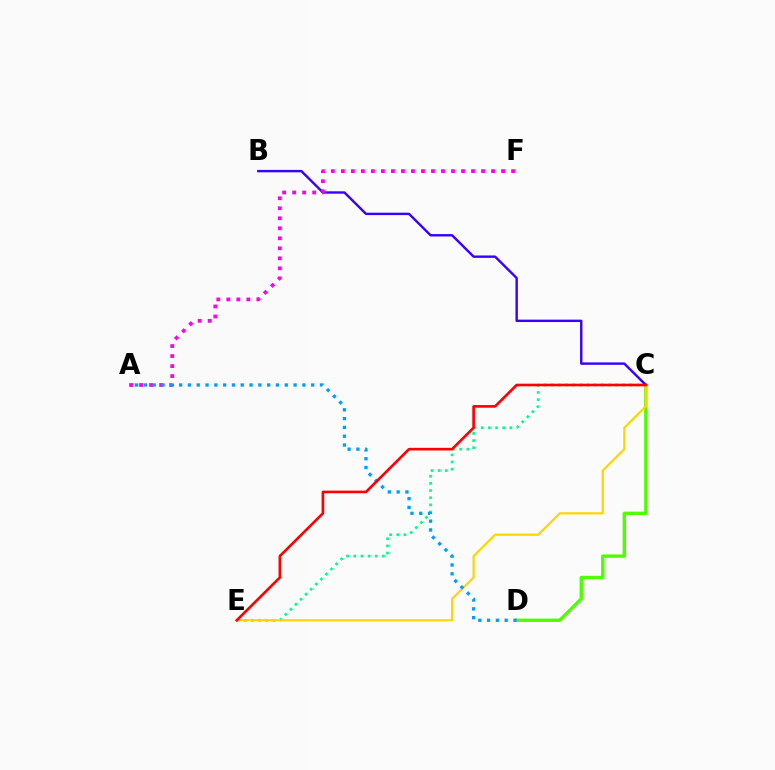{('C', 'D'): [{'color': '#4fff00', 'line_style': 'solid', 'thickness': 2.44}], ('C', 'E'): [{'color': '#00ff86', 'line_style': 'dotted', 'thickness': 1.94}, {'color': '#ffd500', 'line_style': 'solid', 'thickness': 1.58}, {'color': '#ff0000', 'line_style': 'solid', 'thickness': 1.91}], ('B', 'C'): [{'color': '#3700ff', 'line_style': 'solid', 'thickness': 1.73}], ('A', 'F'): [{'color': '#ff00ed', 'line_style': 'dotted', 'thickness': 2.72}], ('A', 'D'): [{'color': '#009eff', 'line_style': 'dotted', 'thickness': 2.39}]}